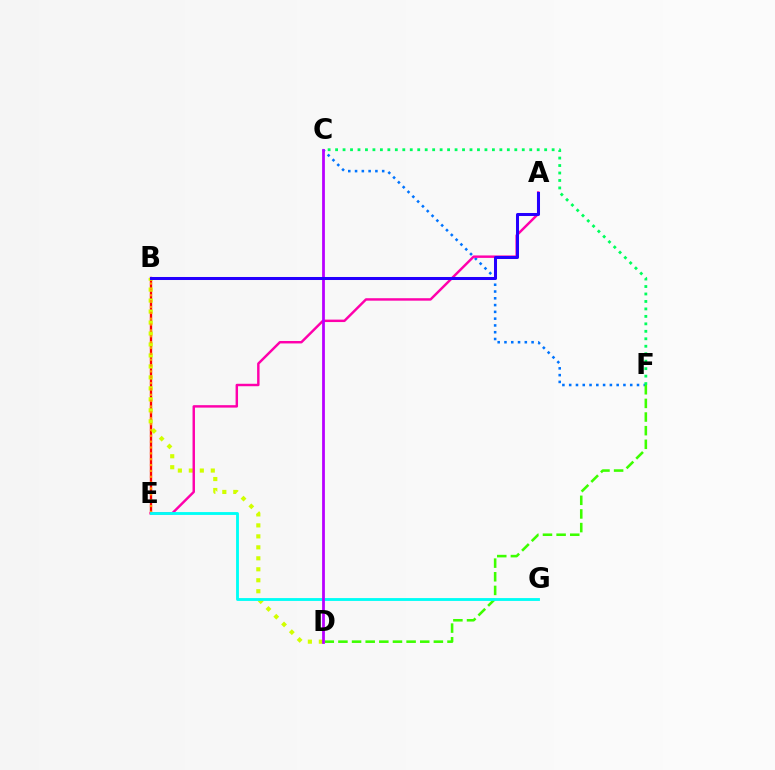{('C', 'F'): [{'color': '#0074ff', 'line_style': 'dotted', 'thickness': 1.84}, {'color': '#00ff5c', 'line_style': 'dotted', 'thickness': 2.03}], ('B', 'E'): [{'color': '#ff0000', 'line_style': 'solid', 'thickness': 1.68}, {'color': '#ff9400', 'line_style': 'dotted', 'thickness': 1.59}], ('B', 'D'): [{'color': '#d1ff00', 'line_style': 'dotted', 'thickness': 2.98}], ('A', 'E'): [{'color': '#ff00ac', 'line_style': 'solid', 'thickness': 1.76}], ('D', 'F'): [{'color': '#3dff00', 'line_style': 'dashed', 'thickness': 1.85}], ('E', 'G'): [{'color': '#00fff6', 'line_style': 'solid', 'thickness': 2.05}], ('C', 'D'): [{'color': '#b900ff', 'line_style': 'solid', 'thickness': 2.0}], ('A', 'B'): [{'color': '#2500ff', 'line_style': 'solid', 'thickness': 2.18}]}